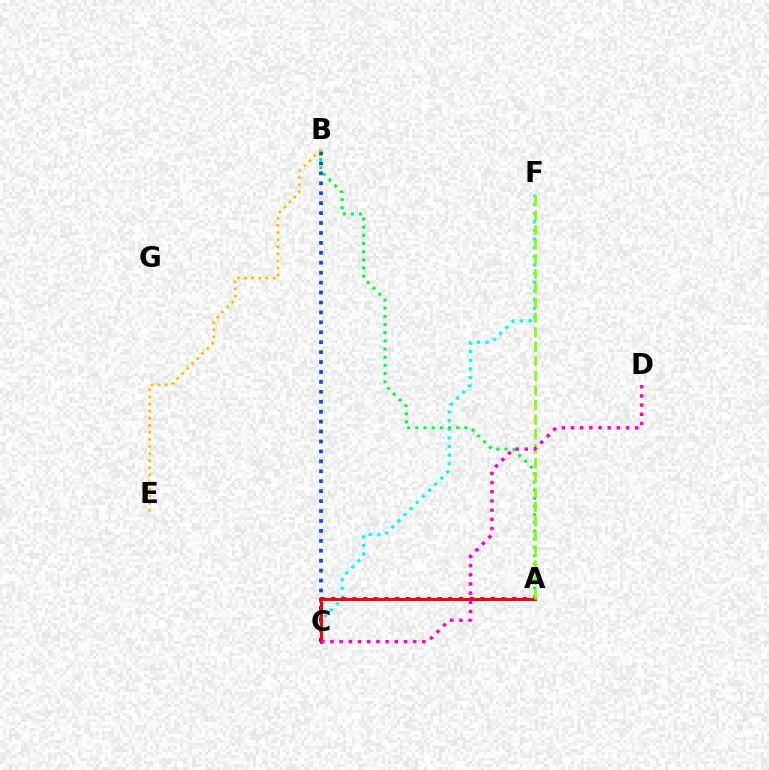{('C', 'F'): [{'color': '#00fff6', 'line_style': 'dotted', 'thickness': 2.35}], ('A', 'B'): [{'color': '#00ff39', 'line_style': 'dotted', 'thickness': 2.22}], ('B', 'C'): [{'color': '#004bff', 'line_style': 'dotted', 'thickness': 2.7}], ('B', 'E'): [{'color': '#ffbd00', 'line_style': 'dotted', 'thickness': 1.93}], ('A', 'C'): [{'color': '#7200ff', 'line_style': 'dotted', 'thickness': 2.89}, {'color': '#ff0000', 'line_style': 'solid', 'thickness': 2.21}], ('A', 'F'): [{'color': '#84ff00', 'line_style': 'dashed', 'thickness': 1.98}], ('C', 'D'): [{'color': '#ff00cf', 'line_style': 'dotted', 'thickness': 2.5}]}